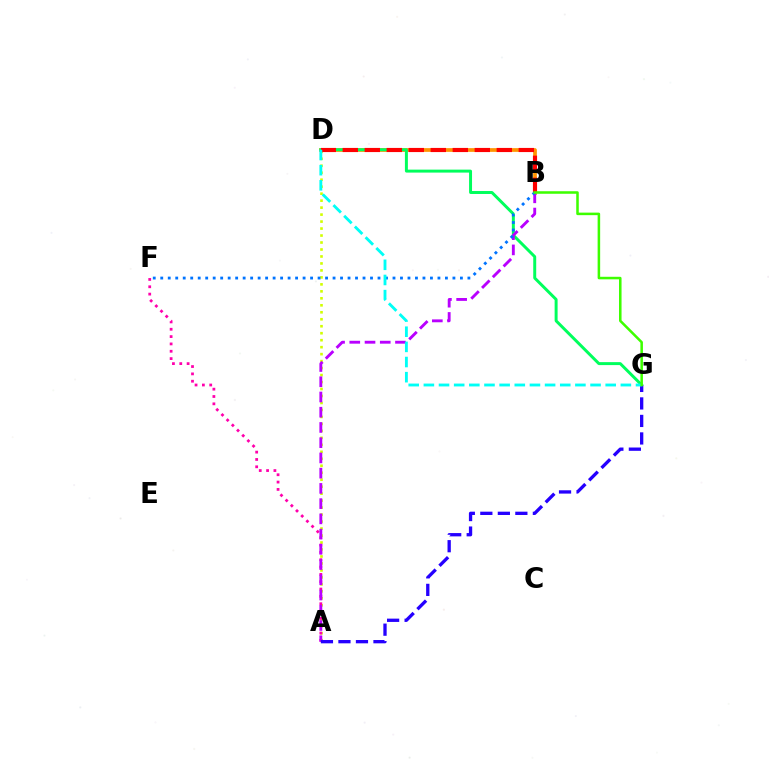{('A', 'D'): [{'color': '#d1ff00', 'line_style': 'dotted', 'thickness': 1.9}], ('A', 'F'): [{'color': '#ff00ac', 'line_style': 'dotted', 'thickness': 1.99}], ('B', 'D'): [{'color': '#ff9400', 'line_style': 'solid', 'thickness': 2.69}, {'color': '#ff0000', 'line_style': 'dashed', 'thickness': 2.99}], ('D', 'G'): [{'color': '#00ff5c', 'line_style': 'solid', 'thickness': 2.13}, {'color': '#00fff6', 'line_style': 'dashed', 'thickness': 2.06}], ('A', 'B'): [{'color': '#b900ff', 'line_style': 'dashed', 'thickness': 2.07}], ('B', 'F'): [{'color': '#0074ff', 'line_style': 'dotted', 'thickness': 2.04}], ('A', 'G'): [{'color': '#2500ff', 'line_style': 'dashed', 'thickness': 2.38}], ('B', 'G'): [{'color': '#3dff00', 'line_style': 'solid', 'thickness': 1.83}]}